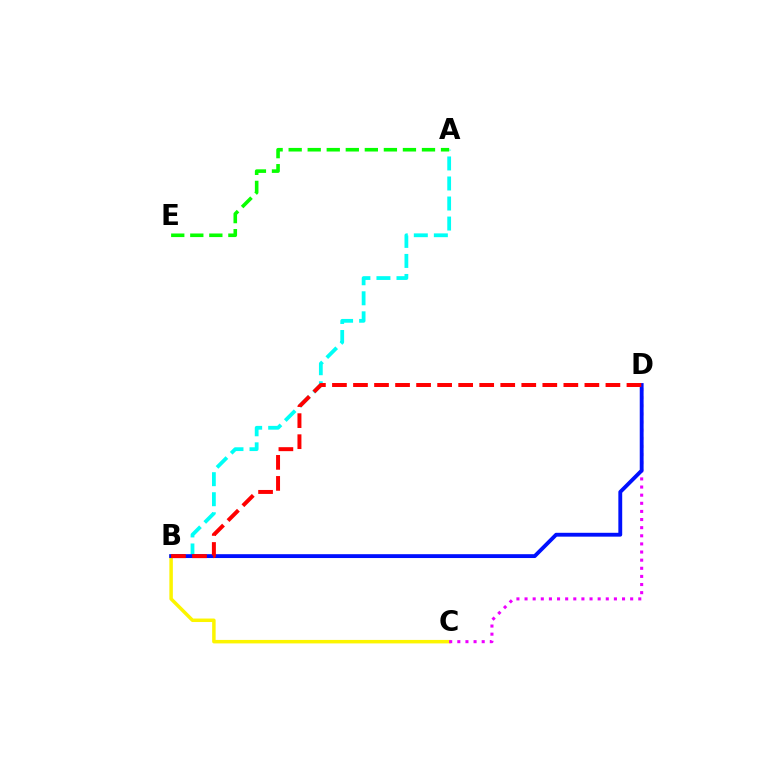{('A', 'B'): [{'color': '#00fff6', 'line_style': 'dashed', 'thickness': 2.72}], ('B', 'C'): [{'color': '#fcf500', 'line_style': 'solid', 'thickness': 2.51}], ('C', 'D'): [{'color': '#ee00ff', 'line_style': 'dotted', 'thickness': 2.21}], ('A', 'E'): [{'color': '#08ff00', 'line_style': 'dashed', 'thickness': 2.59}], ('B', 'D'): [{'color': '#0010ff', 'line_style': 'solid', 'thickness': 2.77}, {'color': '#ff0000', 'line_style': 'dashed', 'thickness': 2.86}]}